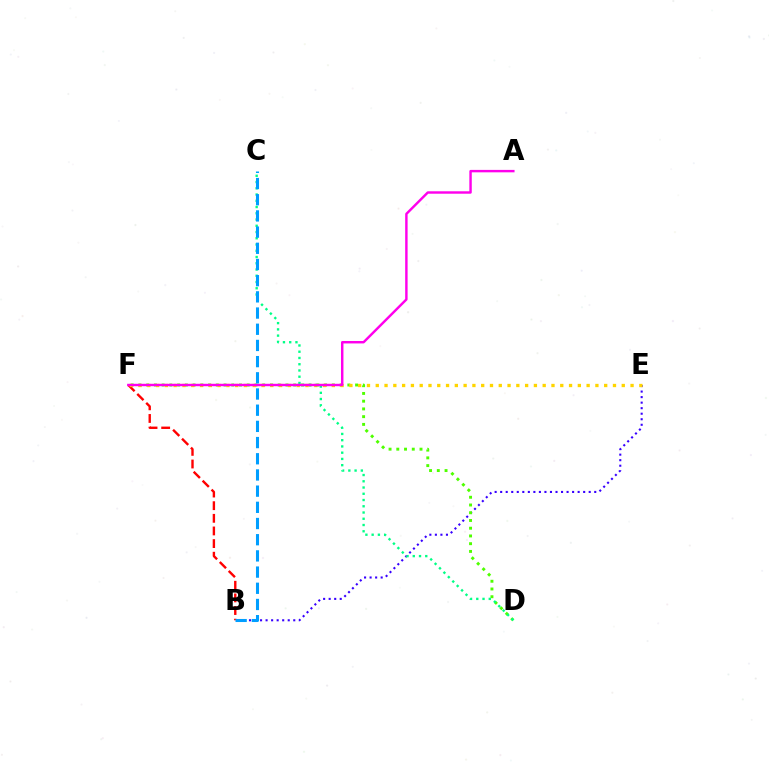{('B', 'E'): [{'color': '#3700ff', 'line_style': 'dotted', 'thickness': 1.5}], ('D', 'F'): [{'color': '#4fff00', 'line_style': 'dotted', 'thickness': 2.1}], ('B', 'F'): [{'color': '#ff0000', 'line_style': 'dashed', 'thickness': 1.72}], ('E', 'F'): [{'color': '#ffd500', 'line_style': 'dotted', 'thickness': 2.39}], ('C', 'D'): [{'color': '#00ff86', 'line_style': 'dotted', 'thickness': 1.7}], ('A', 'F'): [{'color': '#ff00ed', 'line_style': 'solid', 'thickness': 1.75}], ('B', 'C'): [{'color': '#009eff', 'line_style': 'dashed', 'thickness': 2.2}]}